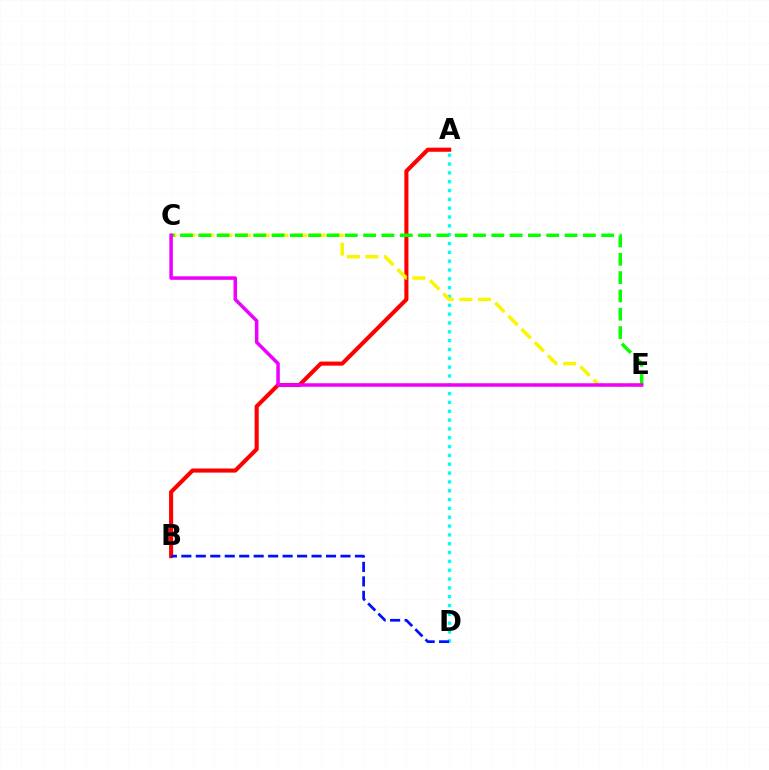{('A', 'B'): [{'color': '#ff0000', 'line_style': 'solid', 'thickness': 2.94}], ('A', 'D'): [{'color': '#00fff6', 'line_style': 'dotted', 'thickness': 2.4}], ('C', 'E'): [{'color': '#fcf500', 'line_style': 'dashed', 'thickness': 2.53}, {'color': '#08ff00', 'line_style': 'dashed', 'thickness': 2.49}, {'color': '#ee00ff', 'line_style': 'solid', 'thickness': 2.52}], ('B', 'D'): [{'color': '#0010ff', 'line_style': 'dashed', 'thickness': 1.97}]}